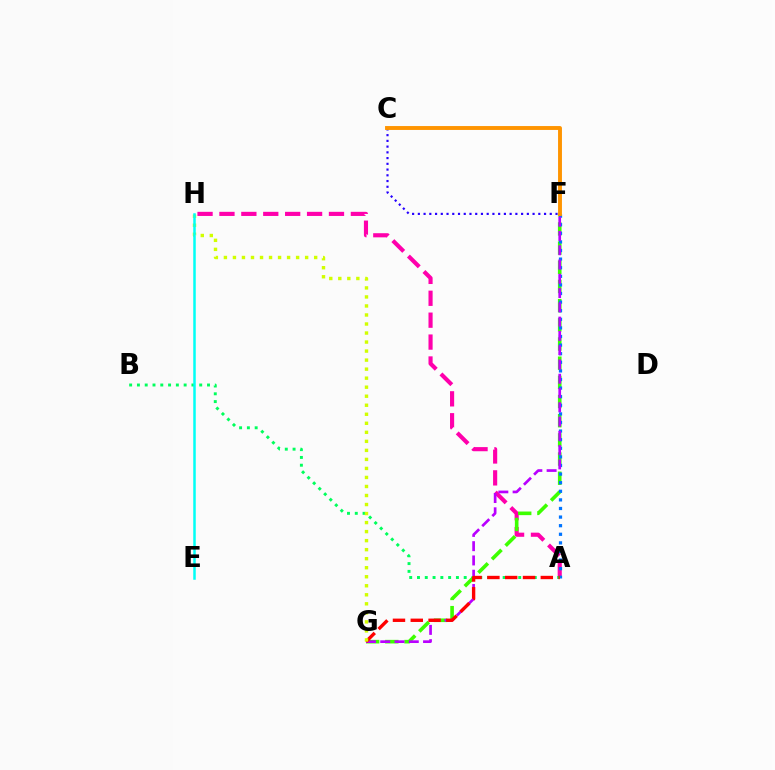{('C', 'F'): [{'color': '#2500ff', 'line_style': 'dotted', 'thickness': 1.56}, {'color': '#ff9400', 'line_style': 'solid', 'thickness': 2.81}], ('A', 'H'): [{'color': '#ff00ac', 'line_style': 'dashed', 'thickness': 2.98}], ('F', 'G'): [{'color': '#3dff00', 'line_style': 'dashed', 'thickness': 2.61}, {'color': '#b900ff', 'line_style': 'dashed', 'thickness': 1.94}], ('A', 'F'): [{'color': '#0074ff', 'line_style': 'dotted', 'thickness': 2.34}], ('A', 'B'): [{'color': '#00ff5c', 'line_style': 'dotted', 'thickness': 2.12}], ('A', 'G'): [{'color': '#ff0000', 'line_style': 'dashed', 'thickness': 2.42}], ('G', 'H'): [{'color': '#d1ff00', 'line_style': 'dotted', 'thickness': 2.45}], ('E', 'H'): [{'color': '#00fff6', 'line_style': 'solid', 'thickness': 1.81}]}